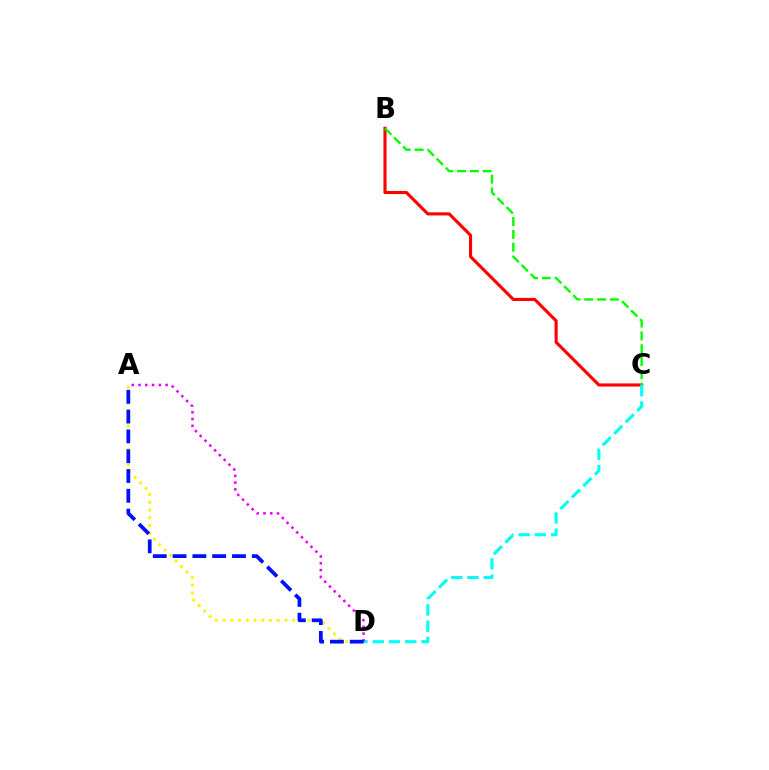{('B', 'C'): [{'color': '#ff0000', 'line_style': 'solid', 'thickness': 2.24}, {'color': '#08ff00', 'line_style': 'dashed', 'thickness': 1.74}], ('C', 'D'): [{'color': '#00fff6', 'line_style': 'dashed', 'thickness': 2.21}], ('A', 'D'): [{'color': '#fcf500', 'line_style': 'dotted', 'thickness': 2.1}, {'color': '#ee00ff', 'line_style': 'dotted', 'thickness': 1.84}, {'color': '#0010ff', 'line_style': 'dashed', 'thickness': 2.69}]}